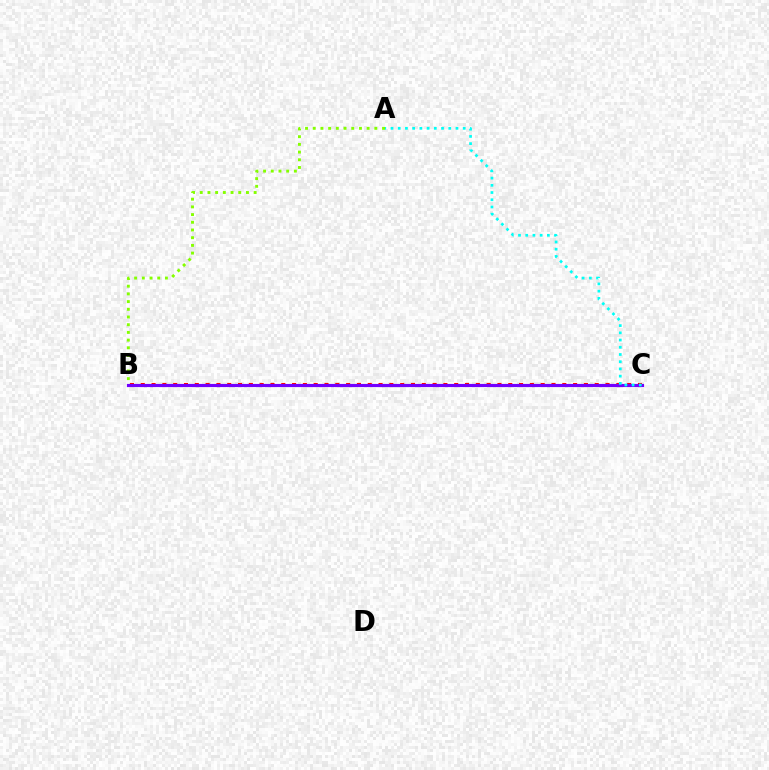{('B', 'C'): [{'color': '#ff0000', 'line_style': 'dotted', 'thickness': 2.94}, {'color': '#7200ff', 'line_style': 'solid', 'thickness': 2.27}], ('A', 'B'): [{'color': '#84ff00', 'line_style': 'dotted', 'thickness': 2.09}], ('A', 'C'): [{'color': '#00fff6', 'line_style': 'dotted', 'thickness': 1.96}]}